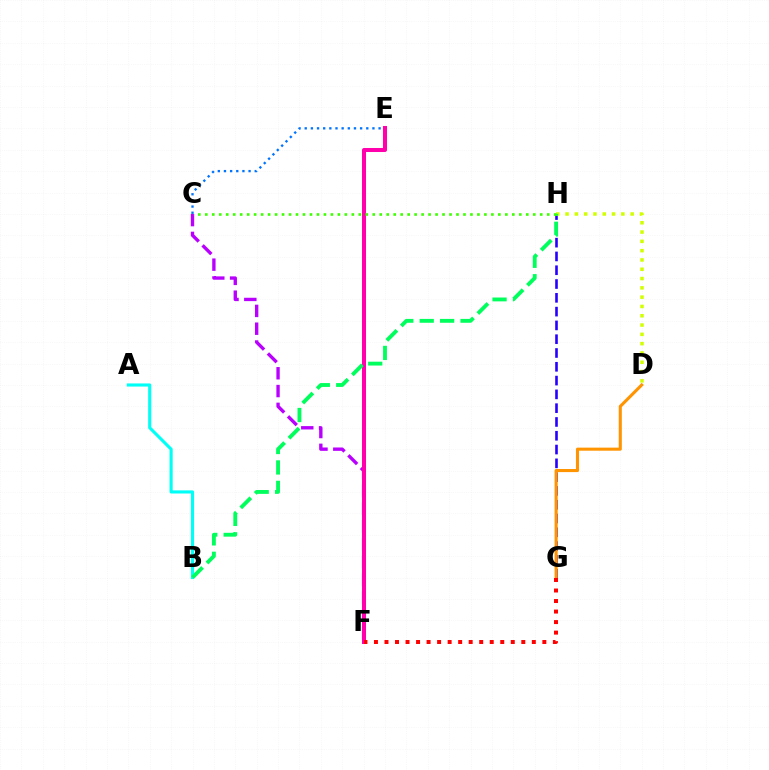{('A', 'B'): [{'color': '#00fff6', 'line_style': 'solid', 'thickness': 2.24}], ('G', 'H'): [{'color': '#2500ff', 'line_style': 'dashed', 'thickness': 1.87}], ('C', 'F'): [{'color': '#b900ff', 'line_style': 'dashed', 'thickness': 2.42}], ('C', 'E'): [{'color': '#0074ff', 'line_style': 'dotted', 'thickness': 1.67}], ('D', 'G'): [{'color': '#ff9400', 'line_style': 'solid', 'thickness': 2.22}], ('E', 'F'): [{'color': '#ff00ac', 'line_style': 'solid', 'thickness': 2.9}], ('F', 'G'): [{'color': '#ff0000', 'line_style': 'dotted', 'thickness': 2.86}], ('D', 'H'): [{'color': '#d1ff00', 'line_style': 'dotted', 'thickness': 2.53}], ('B', 'H'): [{'color': '#00ff5c', 'line_style': 'dashed', 'thickness': 2.78}], ('C', 'H'): [{'color': '#3dff00', 'line_style': 'dotted', 'thickness': 1.9}]}